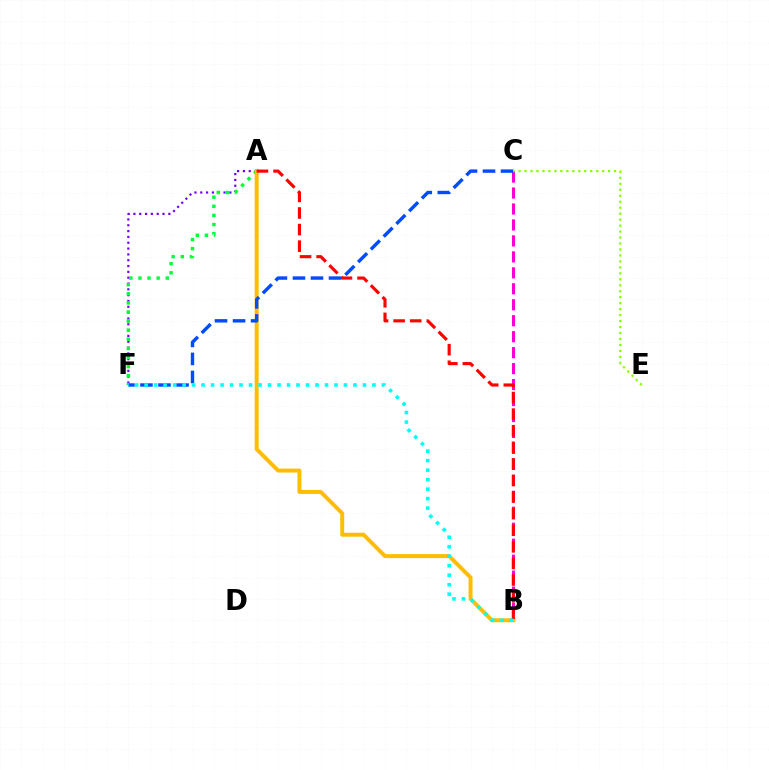{('A', 'F'): [{'color': '#7200ff', 'line_style': 'dotted', 'thickness': 1.58}, {'color': '#00ff39', 'line_style': 'dotted', 'thickness': 2.47}], ('B', 'C'): [{'color': '#ff00cf', 'line_style': 'dashed', 'thickness': 2.17}], ('A', 'B'): [{'color': '#ffbd00', 'line_style': 'solid', 'thickness': 2.85}, {'color': '#ff0000', 'line_style': 'dashed', 'thickness': 2.25}], ('C', 'F'): [{'color': '#004bff', 'line_style': 'dashed', 'thickness': 2.45}], ('B', 'F'): [{'color': '#00fff6', 'line_style': 'dotted', 'thickness': 2.58}], ('C', 'E'): [{'color': '#84ff00', 'line_style': 'dotted', 'thickness': 1.62}]}